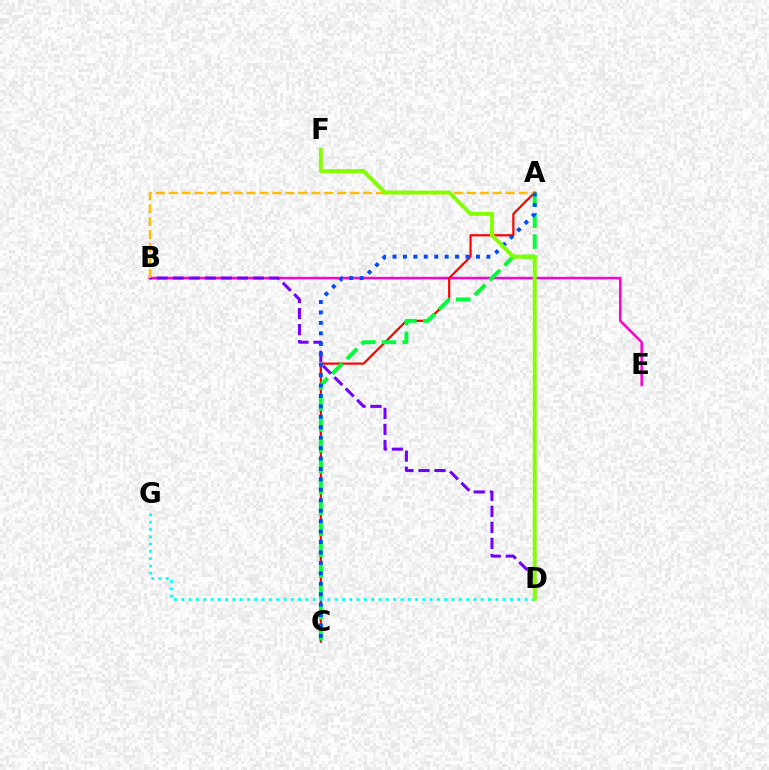{('B', 'E'): [{'color': '#ff00cf', 'line_style': 'solid', 'thickness': 1.82}], ('A', 'C'): [{'color': '#ff0000', 'line_style': 'solid', 'thickness': 1.57}, {'color': '#00ff39', 'line_style': 'dashed', 'thickness': 2.84}, {'color': '#004bff', 'line_style': 'dotted', 'thickness': 2.84}], ('B', 'D'): [{'color': '#7200ff', 'line_style': 'dashed', 'thickness': 2.18}], ('A', 'B'): [{'color': '#ffbd00', 'line_style': 'dashed', 'thickness': 1.76}], ('D', 'G'): [{'color': '#00fff6', 'line_style': 'dotted', 'thickness': 1.98}], ('D', 'F'): [{'color': '#84ff00', 'line_style': 'solid', 'thickness': 2.83}]}